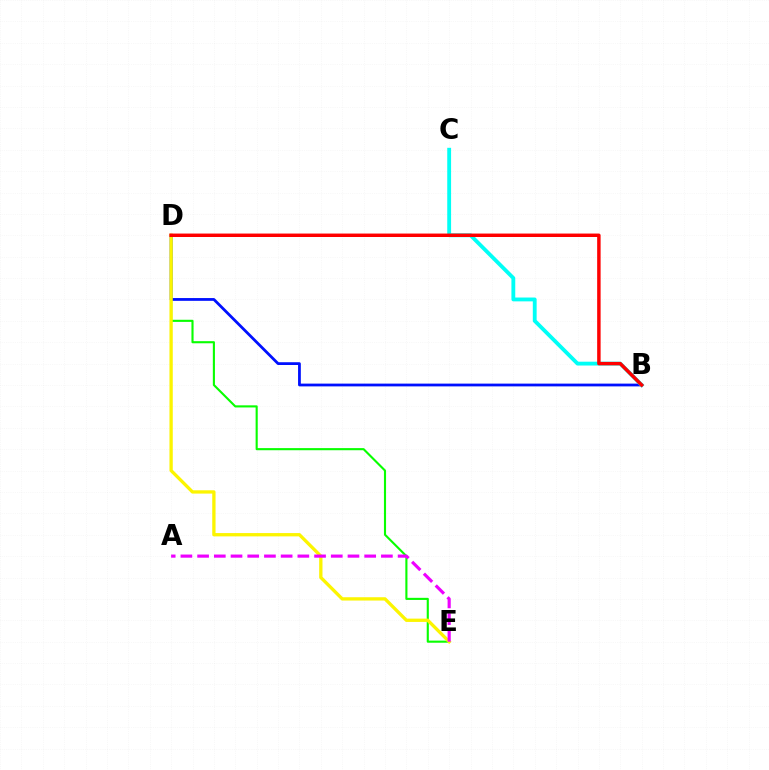{('B', 'D'): [{'color': '#0010ff', 'line_style': 'solid', 'thickness': 2.0}, {'color': '#ff0000', 'line_style': 'solid', 'thickness': 2.49}], ('D', 'E'): [{'color': '#08ff00', 'line_style': 'solid', 'thickness': 1.52}, {'color': '#fcf500', 'line_style': 'solid', 'thickness': 2.38}], ('B', 'C'): [{'color': '#00fff6', 'line_style': 'solid', 'thickness': 2.76}], ('A', 'E'): [{'color': '#ee00ff', 'line_style': 'dashed', 'thickness': 2.27}]}